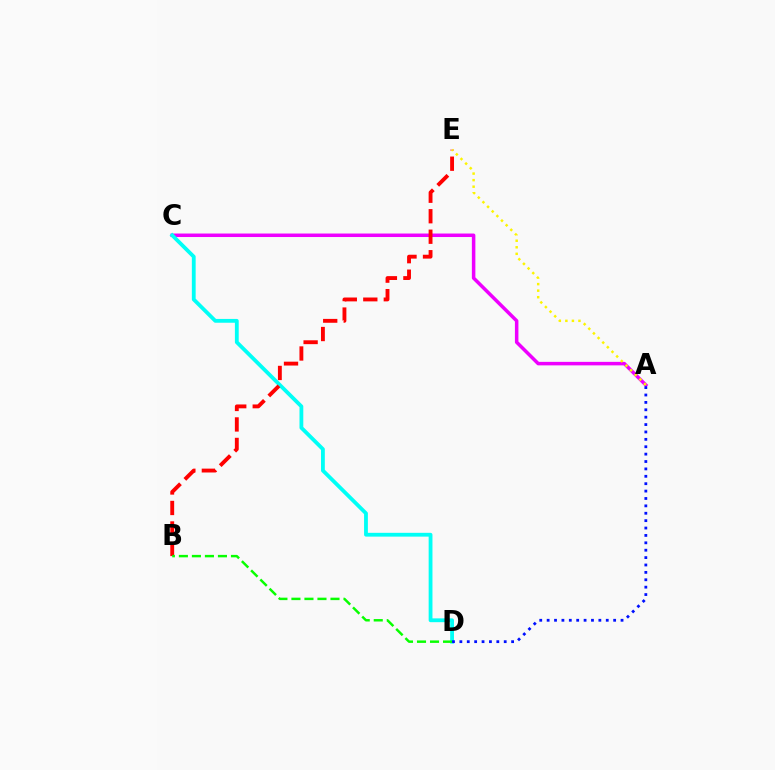{('A', 'C'): [{'color': '#ee00ff', 'line_style': 'solid', 'thickness': 2.52}], ('C', 'D'): [{'color': '#00fff6', 'line_style': 'solid', 'thickness': 2.74}], ('B', 'E'): [{'color': '#ff0000', 'line_style': 'dashed', 'thickness': 2.78}], ('B', 'D'): [{'color': '#08ff00', 'line_style': 'dashed', 'thickness': 1.77}], ('A', 'D'): [{'color': '#0010ff', 'line_style': 'dotted', 'thickness': 2.01}], ('A', 'E'): [{'color': '#fcf500', 'line_style': 'dotted', 'thickness': 1.78}]}